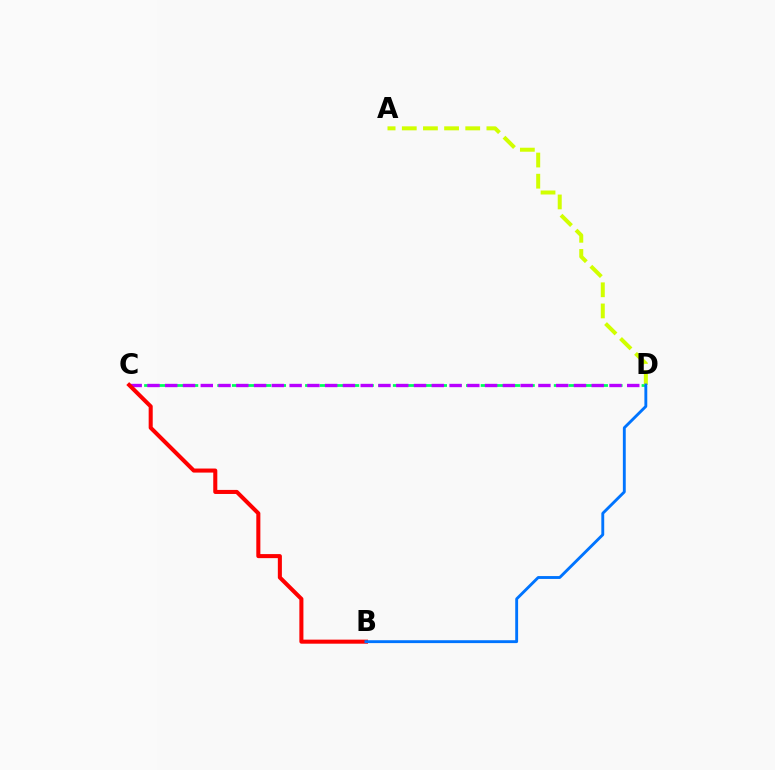{('C', 'D'): [{'color': '#00ff5c', 'line_style': 'dashed', 'thickness': 1.99}, {'color': '#b900ff', 'line_style': 'dashed', 'thickness': 2.41}], ('B', 'C'): [{'color': '#ff0000', 'line_style': 'solid', 'thickness': 2.92}], ('A', 'D'): [{'color': '#d1ff00', 'line_style': 'dashed', 'thickness': 2.87}], ('B', 'D'): [{'color': '#0074ff', 'line_style': 'solid', 'thickness': 2.07}]}